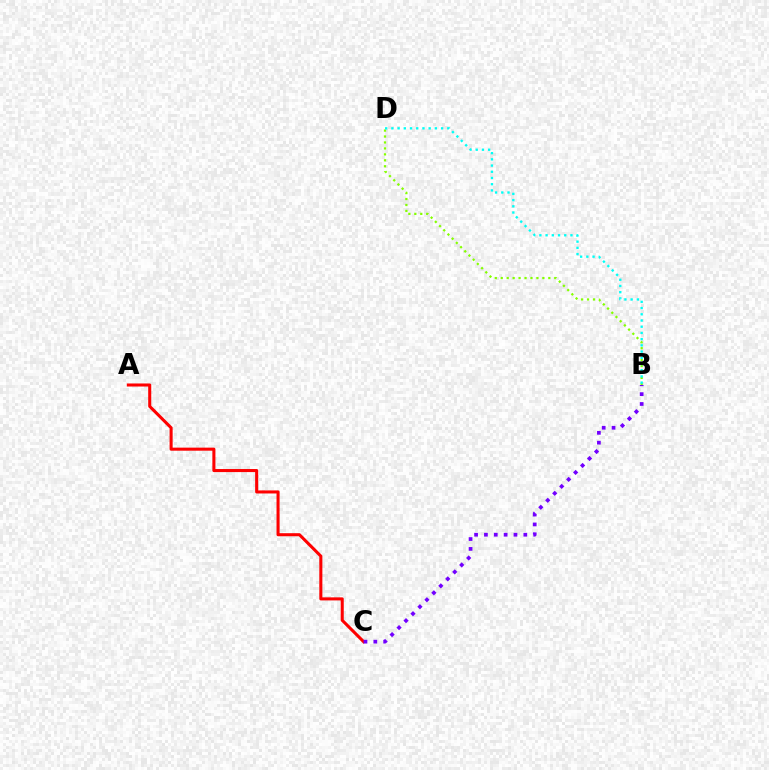{('B', 'D'): [{'color': '#84ff00', 'line_style': 'dotted', 'thickness': 1.62}, {'color': '#00fff6', 'line_style': 'dotted', 'thickness': 1.69}], ('A', 'C'): [{'color': '#ff0000', 'line_style': 'solid', 'thickness': 2.2}], ('B', 'C'): [{'color': '#7200ff', 'line_style': 'dotted', 'thickness': 2.68}]}